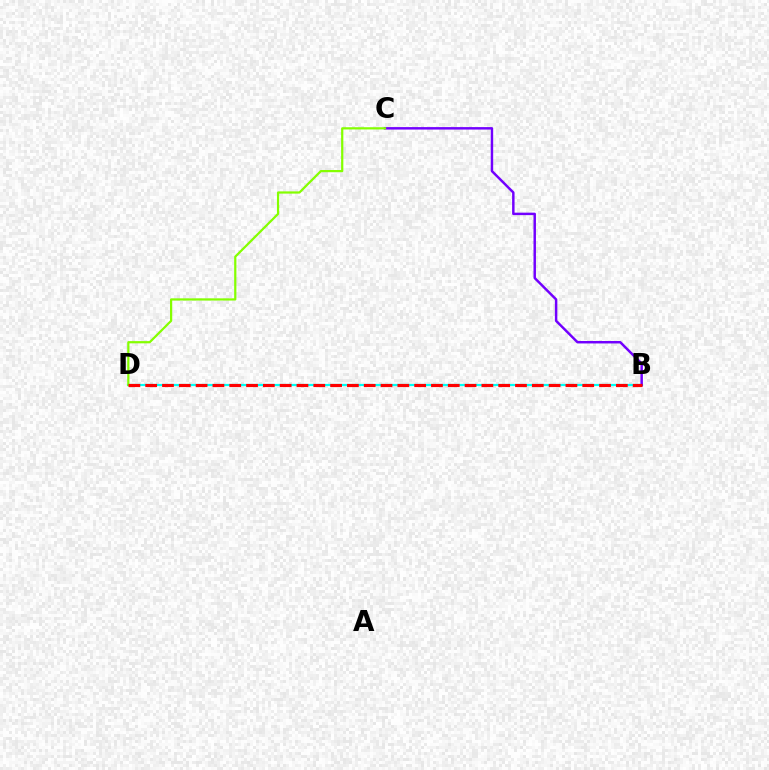{('B', 'D'): [{'color': '#00fff6', 'line_style': 'solid', 'thickness': 1.58}, {'color': '#ff0000', 'line_style': 'dashed', 'thickness': 2.28}], ('B', 'C'): [{'color': '#7200ff', 'line_style': 'solid', 'thickness': 1.77}], ('C', 'D'): [{'color': '#84ff00', 'line_style': 'solid', 'thickness': 1.6}]}